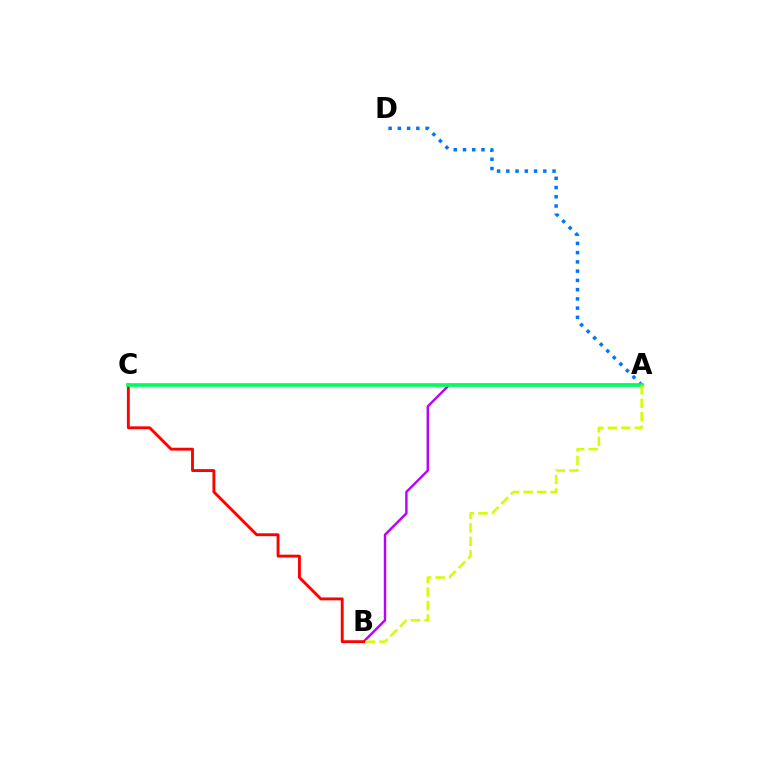{('A', 'B'): [{'color': '#b900ff', 'line_style': 'solid', 'thickness': 1.73}, {'color': '#d1ff00', 'line_style': 'dashed', 'thickness': 1.83}], ('A', 'D'): [{'color': '#0074ff', 'line_style': 'dotted', 'thickness': 2.51}], ('B', 'C'): [{'color': '#ff0000', 'line_style': 'solid', 'thickness': 2.07}], ('A', 'C'): [{'color': '#00ff5c', 'line_style': 'solid', 'thickness': 2.65}]}